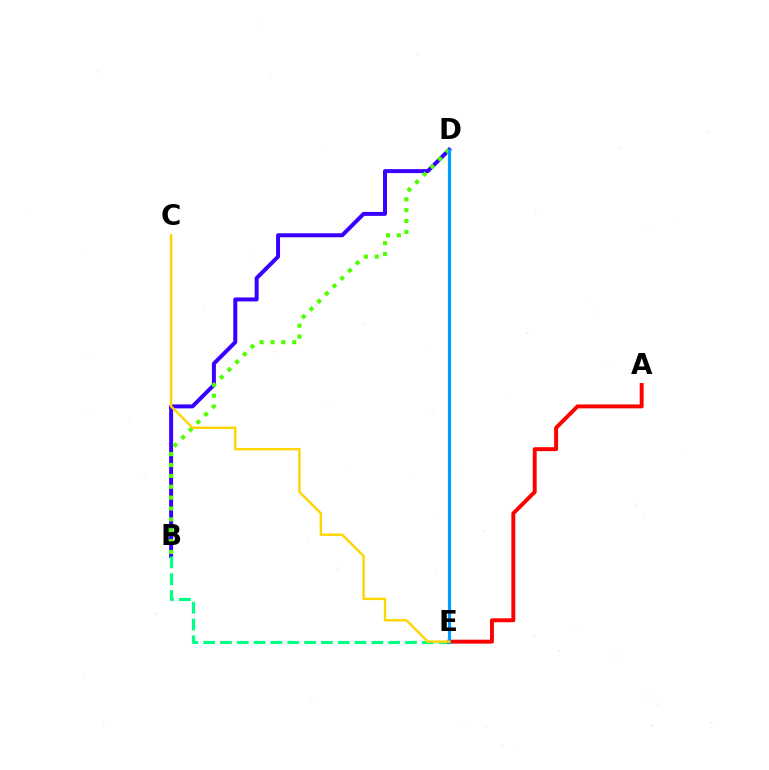{('B', 'D'): [{'color': '#3700ff', 'line_style': 'solid', 'thickness': 2.86}, {'color': '#4fff00', 'line_style': 'dotted', 'thickness': 2.95}], ('D', 'E'): [{'color': '#ff00ed', 'line_style': 'dotted', 'thickness': 1.87}, {'color': '#009eff', 'line_style': 'solid', 'thickness': 2.29}], ('B', 'E'): [{'color': '#00ff86', 'line_style': 'dashed', 'thickness': 2.29}], ('A', 'E'): [{'color': '#ff0000', 'line_style': 'solid', 'thickness': 2.83}], ('C', 'E'): [{'color': '#ffd500', 'line_style': 'solid', 'thickness': 1.74}]}